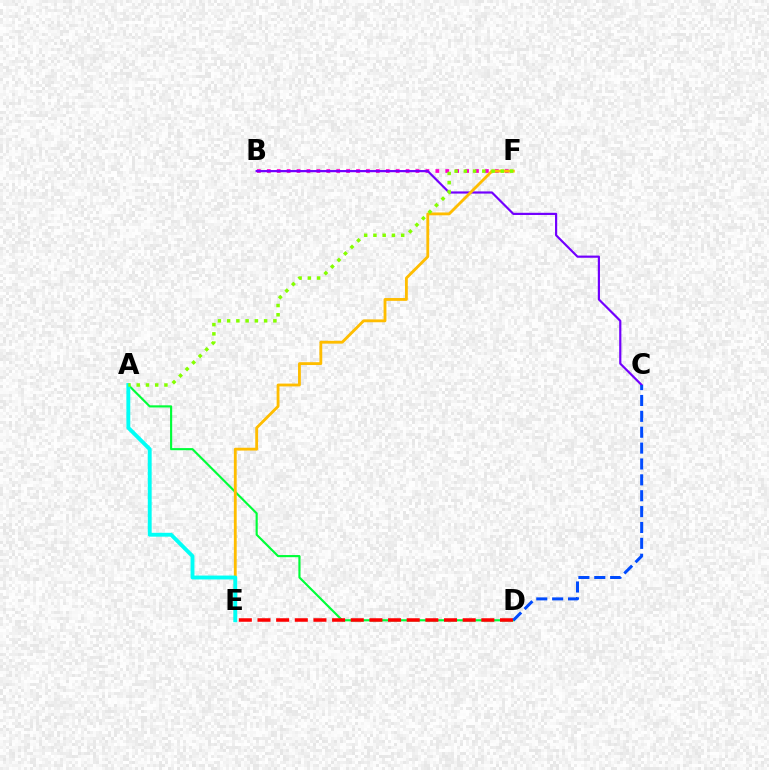{('A', 'D'): [{'color': '#00ff39', 'line_style': 'solid', 'thickness': 1.54}], ('B', 'F'): [{'color': '#ff00cf', 'line_style': 'dotted', 'thickness': 2.69}], ('B', 'C'): [{'color': '#7200ff', 'line_style': 'solid', 'thickness': 1.57}], ('D', 'E'): [{'color': '#ff0000', 'line_style': 'dashed', 'thickness': 2.53}], ('E', 'F'): [{'color': '#ffbd00', 'line_style': 'solid', 'thickness': 2.04}], ('C', 'D'): [{'color': '#004bff', 'line_style': 'dashed', 'thickness': 2.16}], ('A', 'E'): [{'color': '#00fff6', 'line_style': 'solid', 'thickness': 2.79}], ('A', 'F'): [{'color': '#84ff00', 'line_style': 'dotted', 'thickness': 2.51}]}